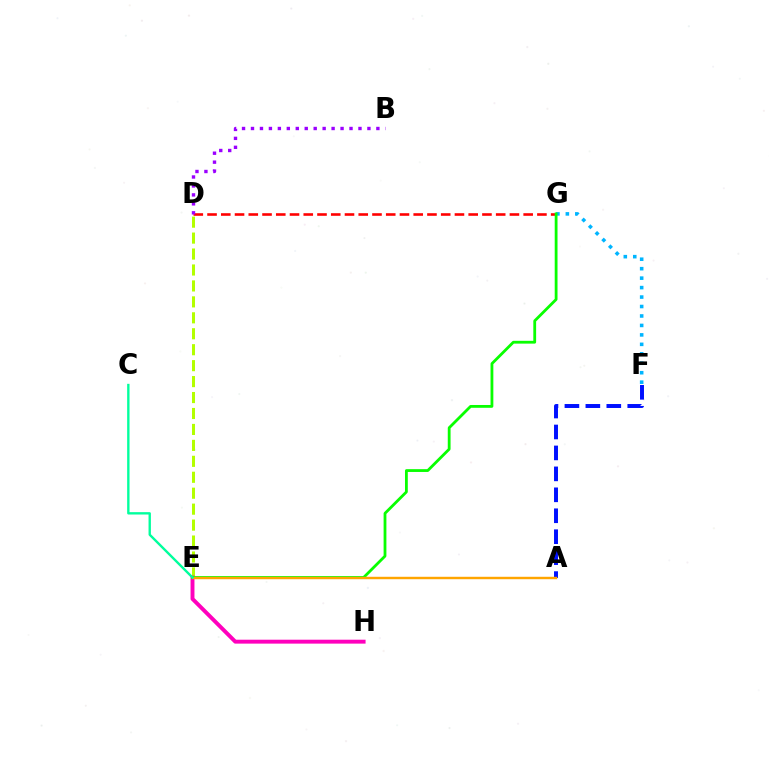{('D', 'E'): [{'color': '#b3ff00', 'line_style': 'dashed', 'thickness': 2.17}], ('F', 'G'): [{'color': '#00b5ff', 'line_style': 'dotted', 'thickness': 2.57}], ('E', 'H'): [{'color': '#ff00bd', 'line_style': 'solid', 'thickness': 2.82}], ('D', 'G'): [{'color': '#ff0000', 'line_style': 'dashed', 'thickness': 1.87}], ('E', 'G'): [{'color': '#08ff00', 'line_style': 'solid', 'thickness': 2.02}], ('A', 'F'): [{'color': '#0010ff', 'line_style': 'dashed', 'thickness': 2.85}], ('B', 'D'): [{'color': '#9b00ff', 'line_style': 'dotted', 'thickness': 2.43}], ('A', 'E'): [{'color': '#ffa500', 'line_style': 'solid', 'thickness': 1.74}], ('C', 'E'): [{'color': '#00ff9d', 'line_style': 'solid', 'thickness': 1.7}]}